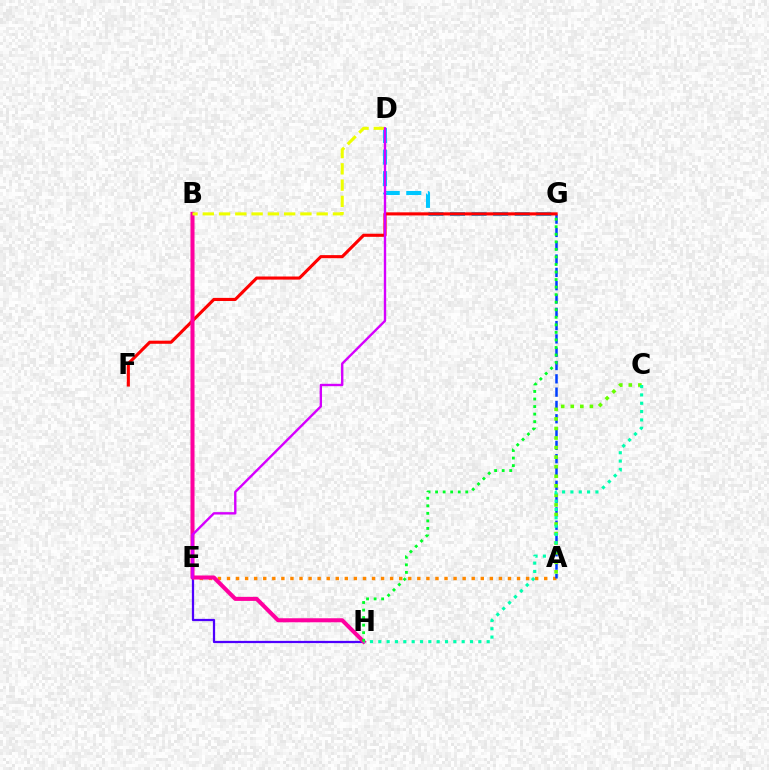{('D', 'G'): [{'color': '#00c7ff', 'line_style': 'dashed', 'thickness': 2.93}], ('E', 'H'): [{'color': '#4f00ff', 'line_style': 'solid', 'thickness': 1.62}], ('A', 'E'): [{'color': '#ff8800', 'line_style': 'dotted', 'thickness': 2.46}], ('A', 'G'): [{'color': '#003fff', 'line_style': 'dashed', 'thickness': 1.81}], ('F', 'G'): [{'color': '#ff0000', 'line_style': 'solid', 'thickness': 2.23}], ('A', 'C'): [{'color': '#66ff00', 'line_style': 'dotted', 'thickness': 2.6}], ('B', 'H'): [{'color': '#ff00a0', 'line_style': 'solid', 'thickness': 2.91}], ('B', 'D'): [{'color': '#eeff00', 'line_style': 'dashed', 'thickness': 2.21}], ('D', 'E'): [{'color': '#d600ff', 'line_style': 'solid', 'thickness': 1.72}], ('C', 'H'): [{'color': '#00ffaf', 'line_style': 'dotted', 'thickness': 2.26}], ('G', 'H'): [{'color': '#00ff27', 'line_style': 'dotted', 'thickness': 2.05}]}